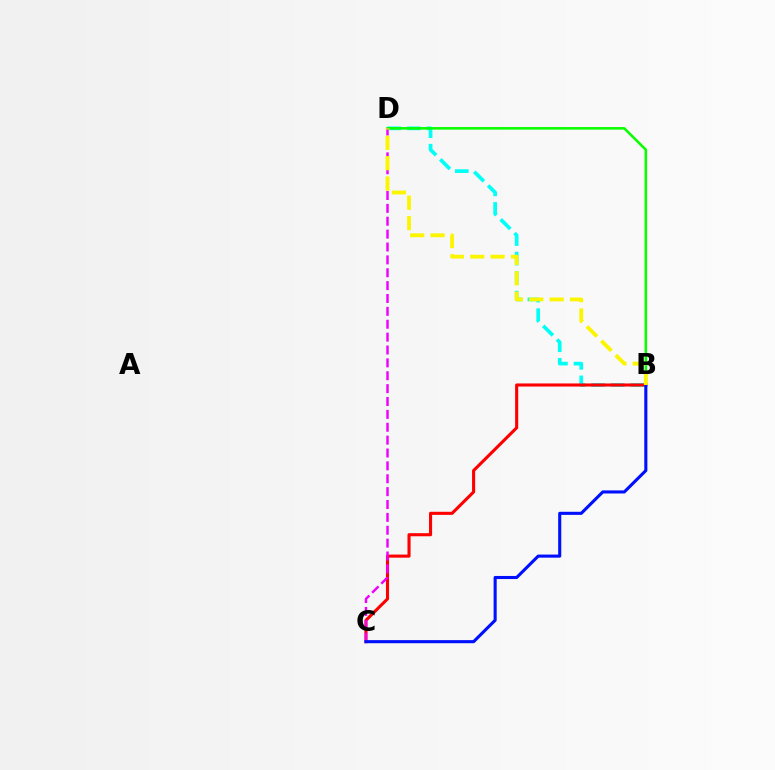{('B', 'D'): [{'color': '#00fff6', 'line_style': 'dashed', 'thickness': 2.65}, {'color': '#08ff00', 'line_style': 'solid', 'thickness': 1.85}, {'color': '#fcf500', 'line_style': 'dashed', 'thickness': 2.77}], ('B', 'C'): [{'color': '#ff0000', 'line_style': 'solid', 'thickness': 2.23}, {'color': '#0010ff', 'line_style': 'solid', 'thickness': 2.23}], ('C', 'D'): [{'color': '#ee00ff', 'line_style': 'dashed', 'thickness': 1.75}]}